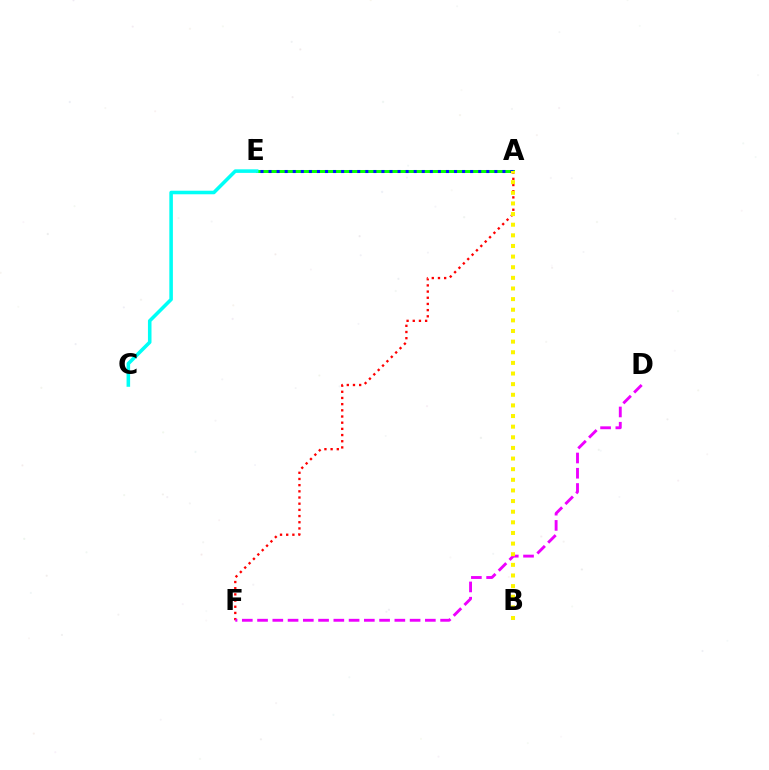{('A', 'E'): [{'color': '#08ff00', 'line_style': 'solid', 'thickness': 2.14}, {'color': '#0010ff', 'line_style': 'dotted', 'thickness': 2.19}], ('C', 'E'): [{'color': '#00fff6', 'line_style': 'solid', 'thickness': 2.56}], ('A', 'F'): [{'color': '#ff0000', 'line_style': 'dotted', 'thickness': 1.68}], ('D', 'F'): [{'color': '#ee00ff', 'line_style': 'dashed', 'thickness': 2.07}], ('A', 'B'): [{'color': '#fcf500', 'line_style': 'dotted', 'thickness': 2.89}]}